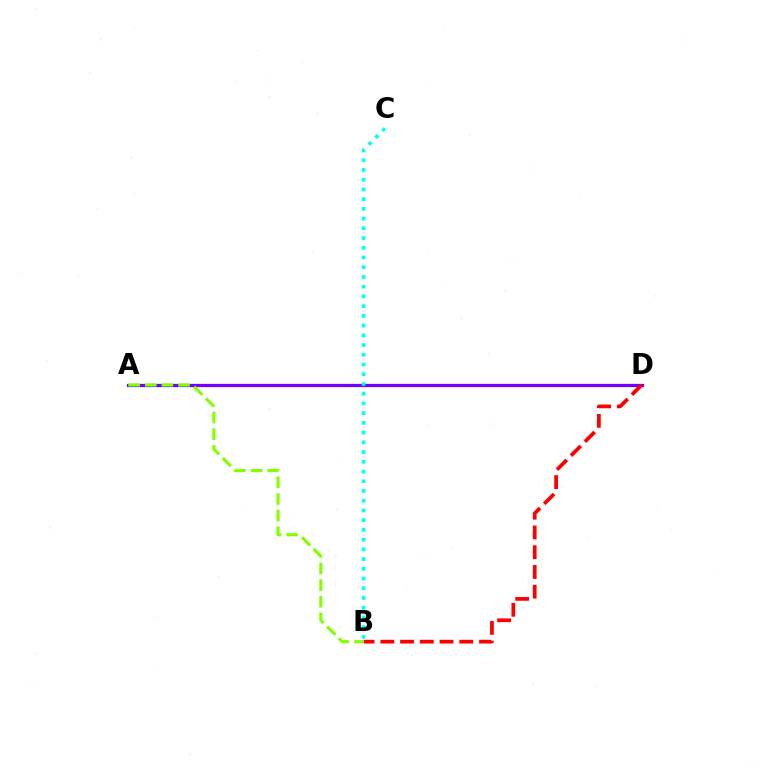{('A', 'D'): [{'color': '#7200ff', 'line_style': 'solid', 'thickness': 2.33}], ('B', 'D'): [{'color': '#ff0000', 'line_style': 'dashed', 'thickness': 2.68}], ('B', 'C'): [{'color': '#00fff6', 'line_style': 'dotted', 'thickness': 2.64}], ('A', 'B'): [{'color': '#84ff00', 'line_style': 'dashed', 'thickness': 2.26}]}